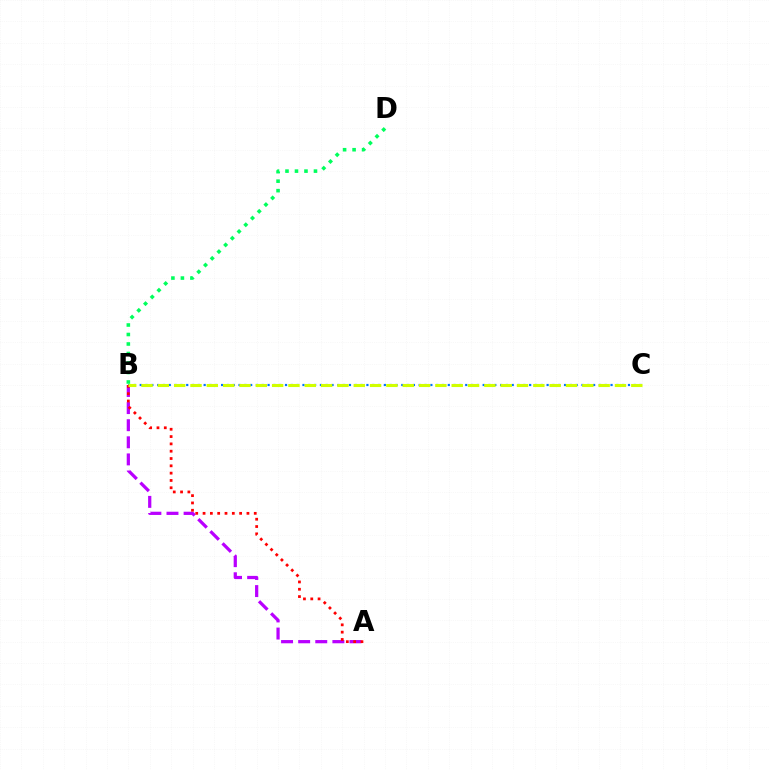{('B', 'C'): [{'color': '#0074ff', 'line_style': 'dotted', 'thickness': 1.58}, {'color': '#d1ff00', 'line_style': 'dashed', 'thickness': 2.22}], ('A', 'B'): [{'color': '#b900ff', 'line_style': 'dashed', 'thickness': 2.32}, {'color': '#ff0000', 'line_style': 'dotted', 'thickness': 1.99}], ('B', 'D'): [{'color': '#00ff5c', 'line_style': 'dotted', 'thickness': 2.58}]}